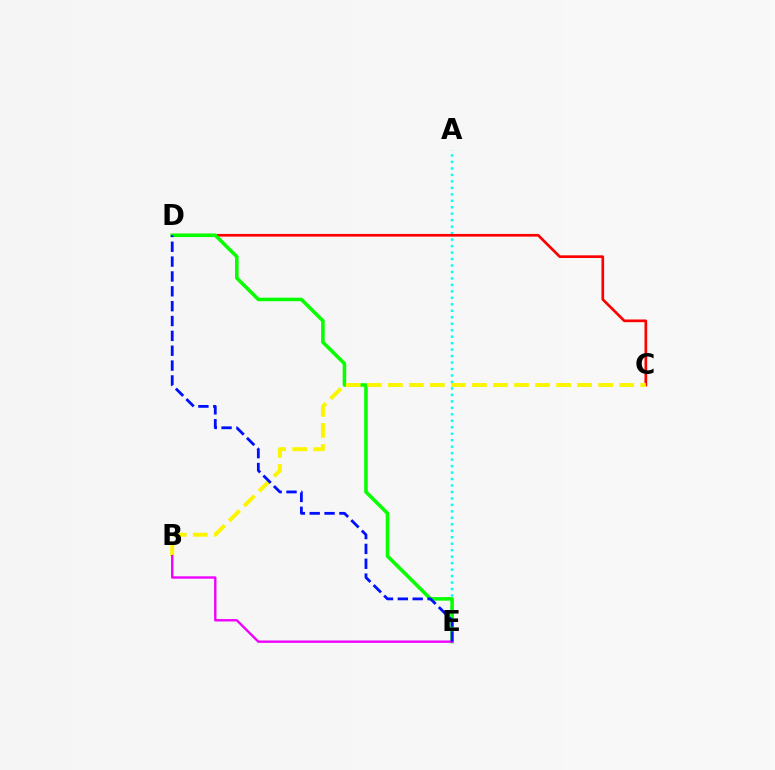{('A', 'E'): [{'color': '#00fff6', 'line_style': 'dotted', 'thickness': 1.76}], ('C', 'D'): [{'color': '#ff0000', 'line_style': 'solid', 'thickness': 1.94}], ('D', 'E'): [{'color': '#08ff00', 'line_style': 'solid', 'thickness': 2.56}, {'color': '#0010ff', 'line_style': 'dashed', 'thickness': 2.02}], ('B', 'C'): [{'color': '#fcf500', 'line_style': 'dashed', 'thickness': 2.86}], ('B', 'E'): [{'color': '#ee00ff', 'line_style': 'solid', 'thickness': 1.7}]}